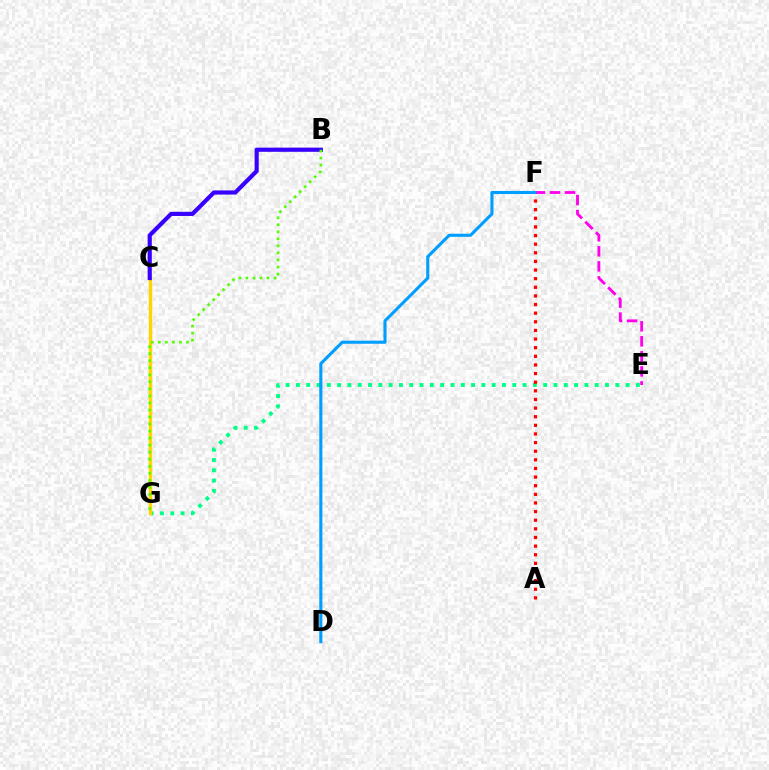{('E', 'G'): [{'color': '#00ff86', 'line_style': 'dotted', 'thickness': 2.8}], ('E', 'F'): [{'color': '#ff00ed', 'line_style': 'dashed', 'thickness': 2.04}], ('C', 'G'): [{'color': '#ffd500', 'line_style': 'solid', 'thickness': 2.46}], ('A', 'F'): [{'color': '#ff0000', 'line_style': 'dotted', 'thickness': 2.34}], ('D', 'F'): [{'color': '#009eff', 'line_style': 'solid', 'thickness': 2.22}], ('B', 'C'): [{'color': '#3700ff', 'line_style': 'solid', 'thickness': 2.99}], ('B', 'G'): [{'color': '#4fff00', 'line_style': 'dotted', 'thickness': 1.91}]}